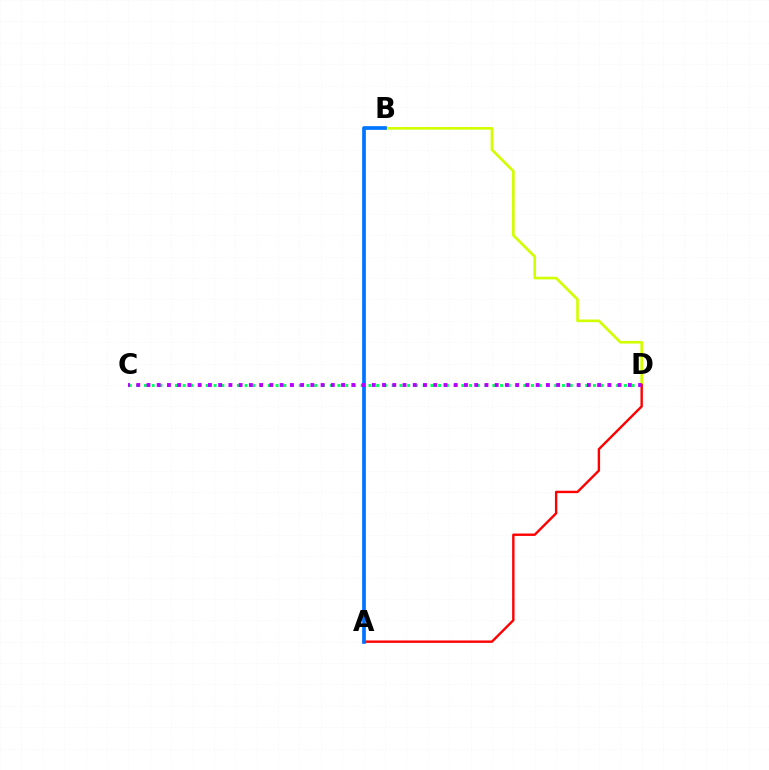{('B', 'D'): [{'color': '#d1ff00', 'line_style': 'solid', 'thickness': 1.9}], ('C', 'D'): [{'color': '#00ff5c', 'line_style': 'dotted', 'thickness': 2.1}, {'color': '#b900ff', 'line_style': 'dotted', 'thickness': 2.78}], ('A', 'D'): [{'color': '#ff0000', 'line_style': 'solid', 'thickness': 1.73}], ('A', 'B'): [{'color': '#0074ff', 'line_style': 'solid', 'thickness': 2.66}]}